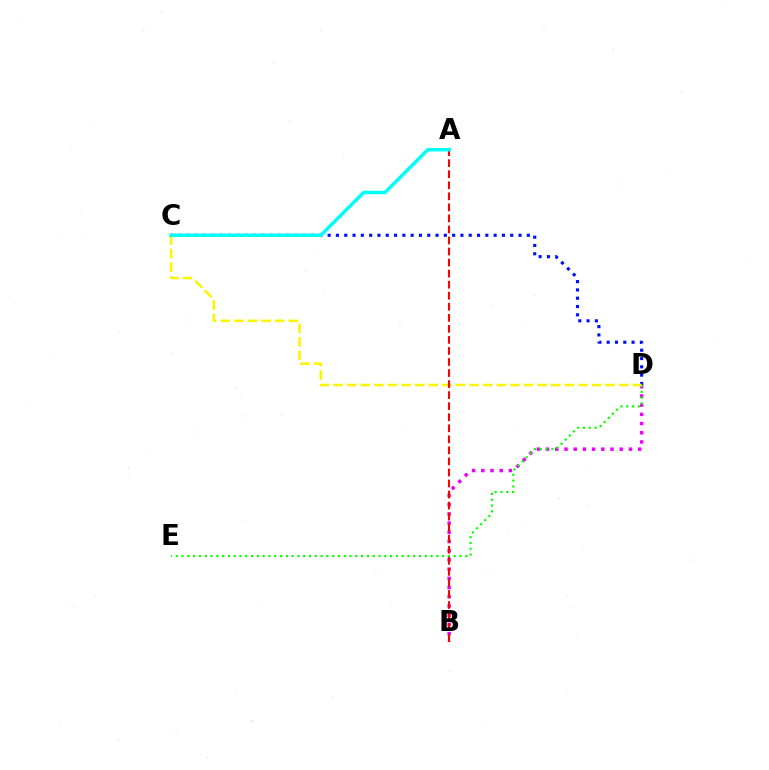{('B', 'D'): [{'color': '#ee00ff', 'line_style': 'dotted', 'thickness': 2.5}], ('C', 'D'): [{'color': '#0010ff', 'line_style': 'dotted', 'thickness': 2.25}, {'color': '#fcf500', 'line_style': 'dashed', 'thickness': 1.85}], ('D', 'E'): [{'color': '#08ff00', 'line_style': 'dotted', 'thickness': 1.57}], ('A', 'B'): [{'color': '#ff0000', 'line_style': 'dashed', 'thickness': 1.5}], ('A', 'C'): [{'color': '#00fff6', 'line_style': 'solid', 'thickness': 2.52}]}